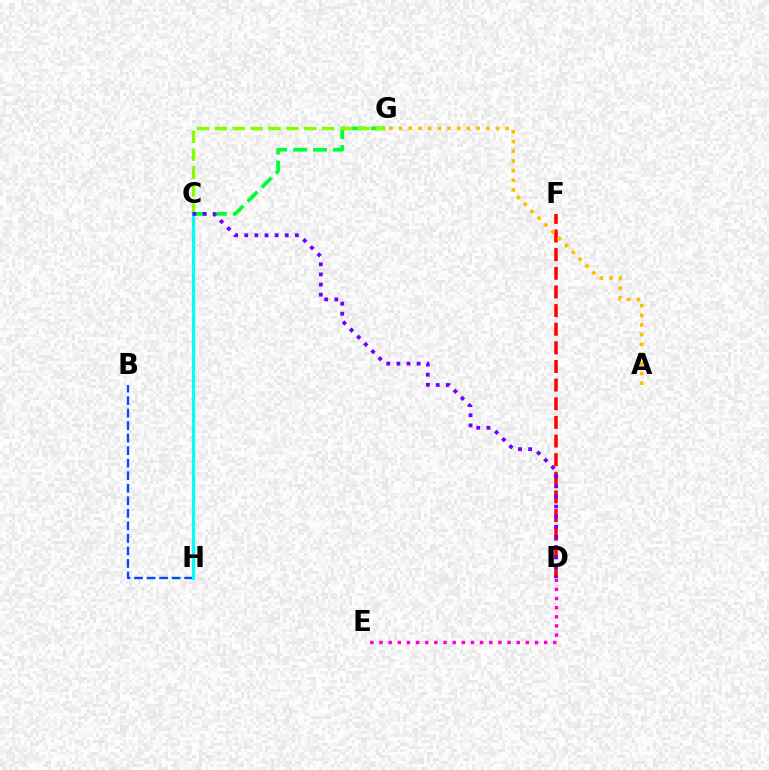{('C', 'G'): [{'color': '#00ff39', 'line_style': 'dashed', 'thickness': 2.7}, {'color': '#84ff00', 'line_style': 'dashed', 'thickness': 2.43}], ('D', 'F'): [{'color': '#ff0000', 'line_style': 'dashed', 'thickness': 2.53}], ('D', 'E'): [{'color': '#ff00cf', 'line_style': 'dotted', 'thickness': 2.48}], ('B', 'H'): [{'color': '#004bff', 'line_style': 'dashed', 'thickness': 1.7}], ('C', 'H'): [{'color': '#00fff6', 'line_style': 'solid', 'thickness': 2.34}], ('C', 'D'): [{'color': '#7200ff', 'line_style': 'dotted', 'thickness': 2.75}], ('A', 'G'): [{'color': '#ffbd00', 'line_style': 'dotted', 'thickness': 2.63}]}